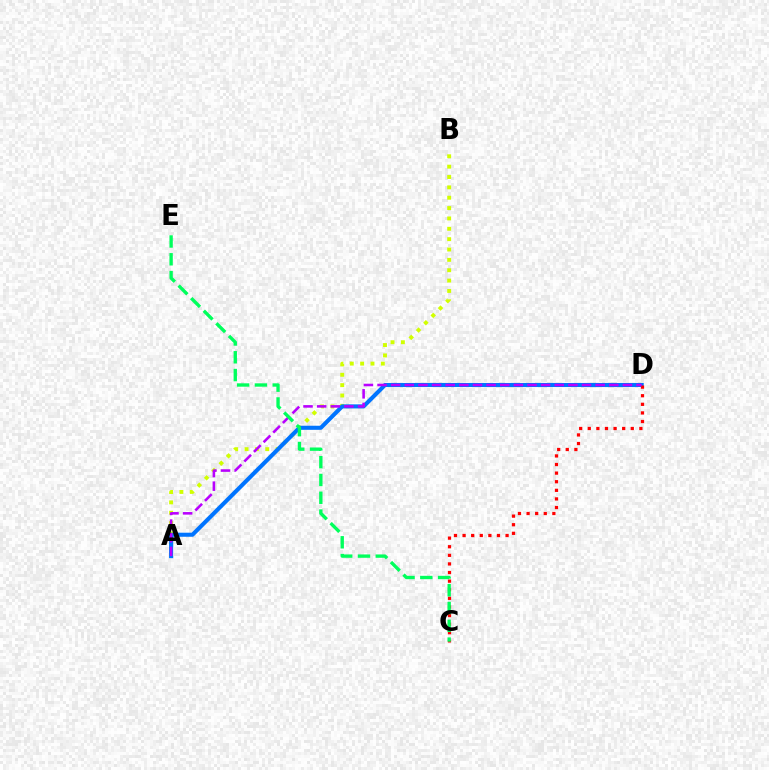{('A', 'B'): [{'color': '#d1ff00', 'line_style': 'dotted', 'thickness': 2.81}], ('A', 'D'): [{'color': '#0074ff', 'line_style': 'solid', 'thickness': 2.94}, {'color': '#b900ff', 'line_style': 'dashed', 'thickness': 1.85}], ('C', 'D'): [{'color': '#ff0000', 'line_style': 'dotted', 'thickness': 2.34}], ('C', 'E'): [{'color': '#00ff5c', 'line_style': 'dashed', 'thickness': 2.42}]}